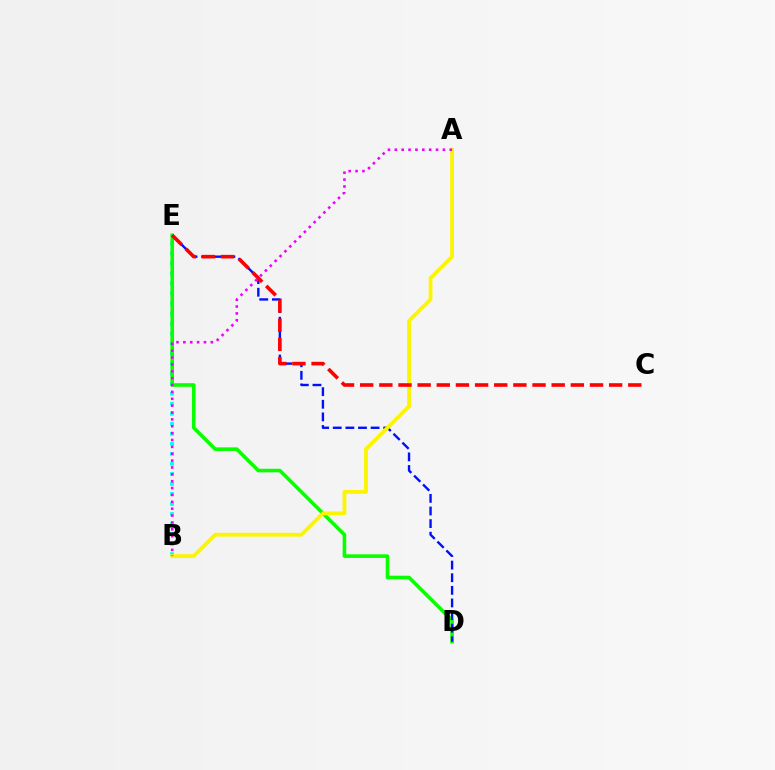{('B', 'E'): [{'color': '#00fff6', 'line_style': 'dotted', 'thickness': 2.72}], ('D', 'E'): [{'color': '#08ff00', 'line_style': 'solid', 'thickness': 2.59}, {'color': '#0010ff', 'line_style': 'dashed', 'thickness': 1.71}], ('A', 'B'): [{'color': '#fcf500', 'line_style': 'solid', 'thickness': 2.75}, {'color': '#ee00ff', 'line_style': 'dotted', 'thickness': 1.87}], ('C', 'E'): [{'color': '#ff0000', 'line_style': 'dashed', 'thickness': 2.6}]}